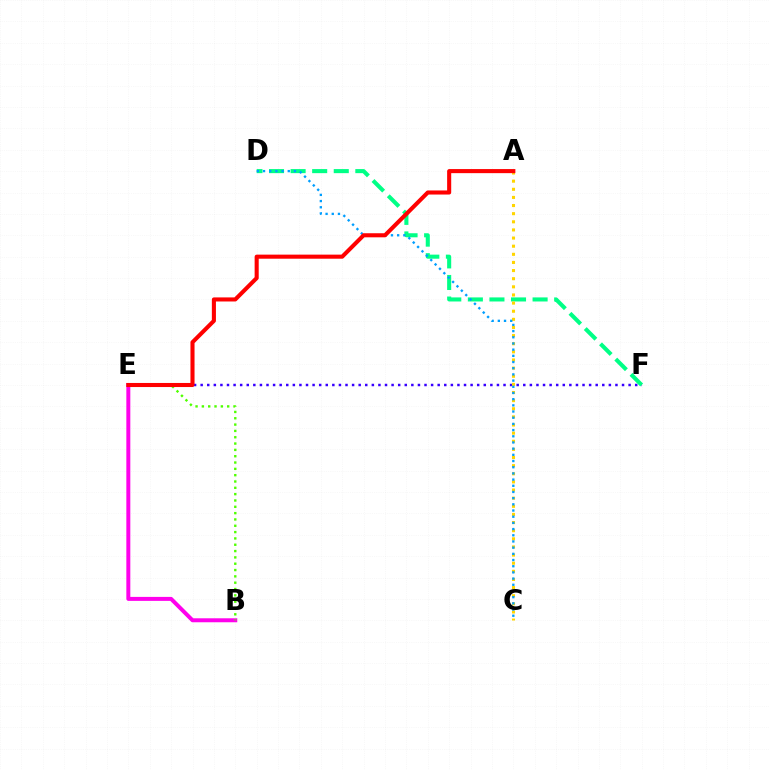{('E', 'F'): [{'color': '#3700ff', 'line_style': 'dotted', 'thickness': 1.79}], ('B', 'E'): [{'color': '#ff00ed', 'line_style': 'solid', 'thickness': 2.86}, {'color': '#4fff00', 'line_style': 'dotted', 'thickness': 1.72}], ('D', 'F'): [{'color': '#00ff86', 'line_style': 'dashed', 'thickness': 2.93}], ('A', 'C'): [{'color': '#ffd500', 'line_style': 'dotted', 'thickness': 2.21}], ('C', 'D'): [{'color': '#009eff', 'line_style': 'dotted', 'thickness': 1.68}], ('A', 'E'): [{'color': '#ff0000', 'line_style': 'solid', 'thickness': 2.94}]}